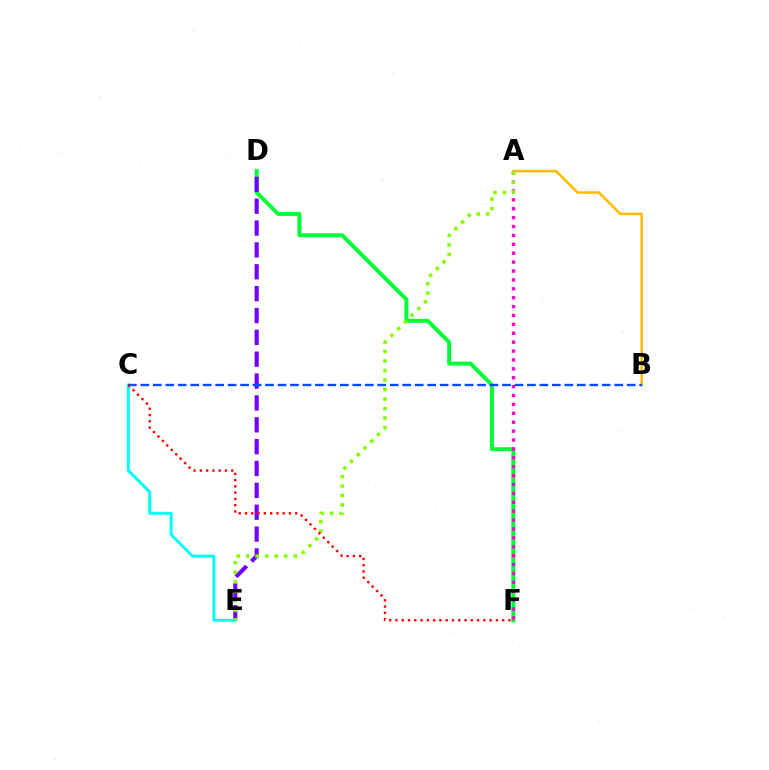{('D', 'F'): [{'color': '#00ff39', 'line_style': 'solid', 'thickness': 2.85}], ('D', 'E'): [{'color': '#7200ff', 'line_style': 'dashed', 'thickness': 2.97}], ('C', 'E'): [{'color': '#00fff6', 'line_style': 'solid', 'thickness': 2.13}], ('A', 'B'): [{'color': '#ffbd00', 'line_style': 'solid', 'thickness': 1.86}], ('A', 'F'): [{'color': '#ff00cf', 'line_style': 'dotted', 'thickness': 2.42}], ('A', 'E'): [{'color': '#84ff00', 'line_style': 'dotted', 'thickness': 2.58}], ('B', 'C'): [{'color': '#004bff', 'line_style': 'dashed', 'thickness': 1.69}], ('C', 'F'): [{'color': '#ff0000', 'line_style': 'dotted', 'thickness': 1.71}]}